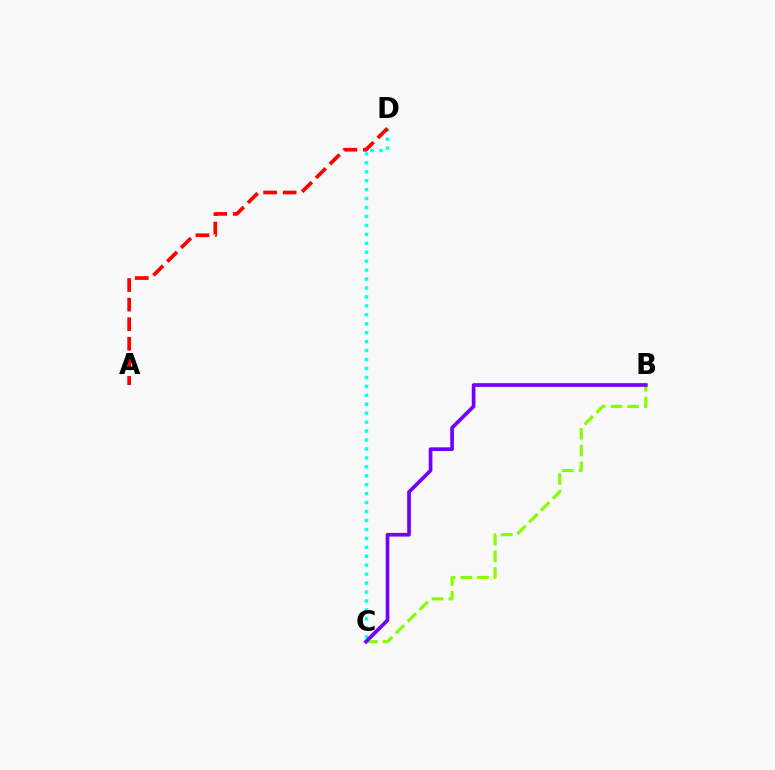{('C', 'D'): [{'color': '#00fff6', 'line_style': 'dotted', 'thickness': 2.43}], ('B', 'C'): [{'color': '#84ff00', 'line_style': 'dashed', 'thickness': 2.27}, {'color': '#7200ff', 'line_style': 'solid', 'thickness': 2.65}], ('A', 'D'): [{'color': '#ff0000', 'line_style': 'dashed', 'thickness': 2.66}]}